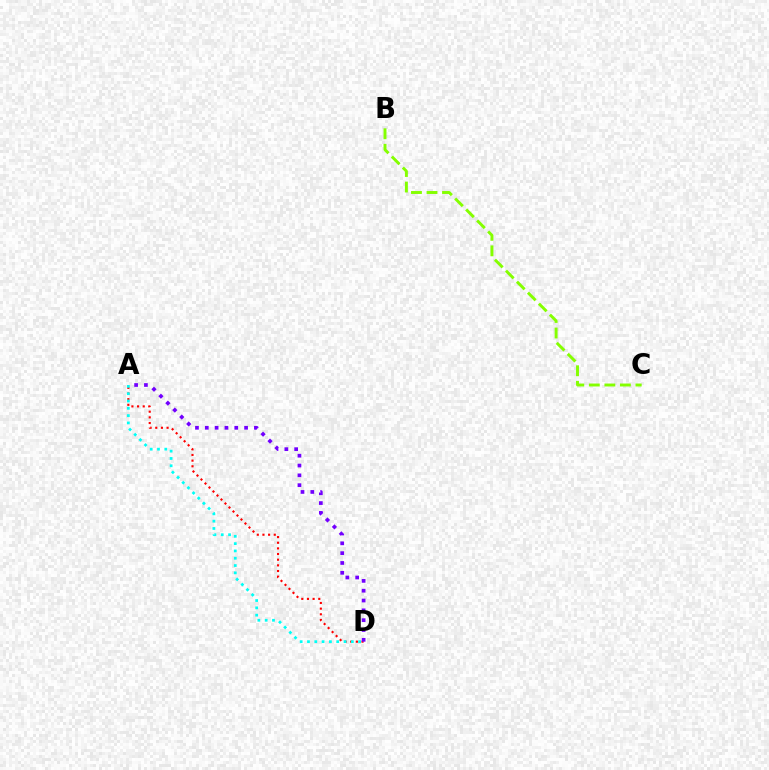{('B', 'C'): [{'color': '#84ff00', 'line_style': 'dashed', 'thickness': 2.11}], ('A', 'D'): [{'color': '#ff0000', 'line_style': 'dotted', 'thickness': 1.54}, {'color': '#7200ff', 'line_style': 'dotted', 'thickness': 2.67}, {'color': '#00fff6', 'line_style': 'dotted', 'thickness': 1.99}]}